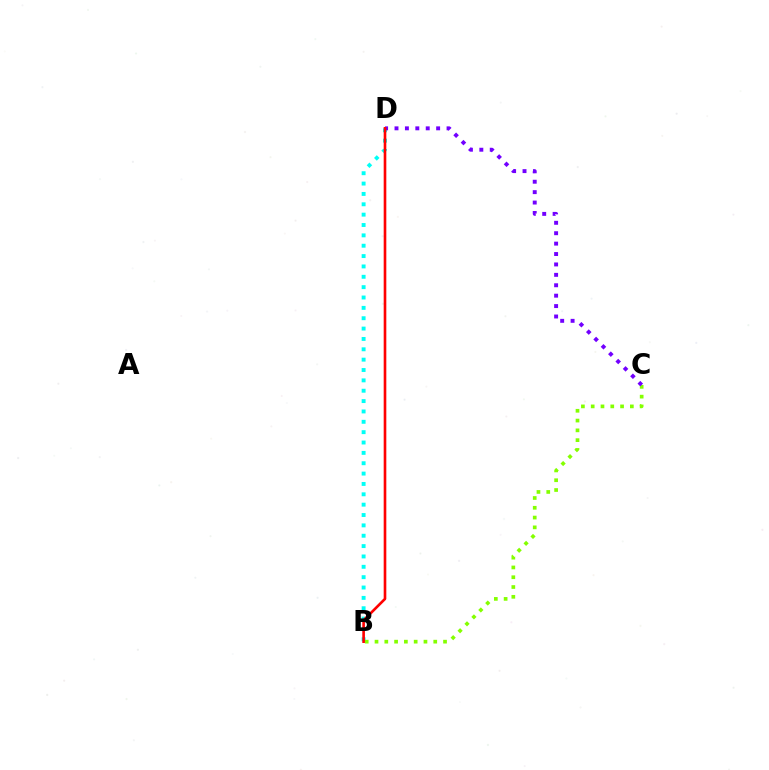{('B', 'D'): [{'color': '#00fff6', 'line_style': 'dotted', 'thickness': 2.81}, {'color': '#ff0000', 'line_style': 'solid', 'thickness': 1.89}], ('B', 'C'): [{'color': '#84ff00', 'line_style': 'dotted', 'thickness': 2.66}], ('C', 'D'): [{'color': '#7200ff', 'line_style': 'dotted', 'thickness': 2.83}]}